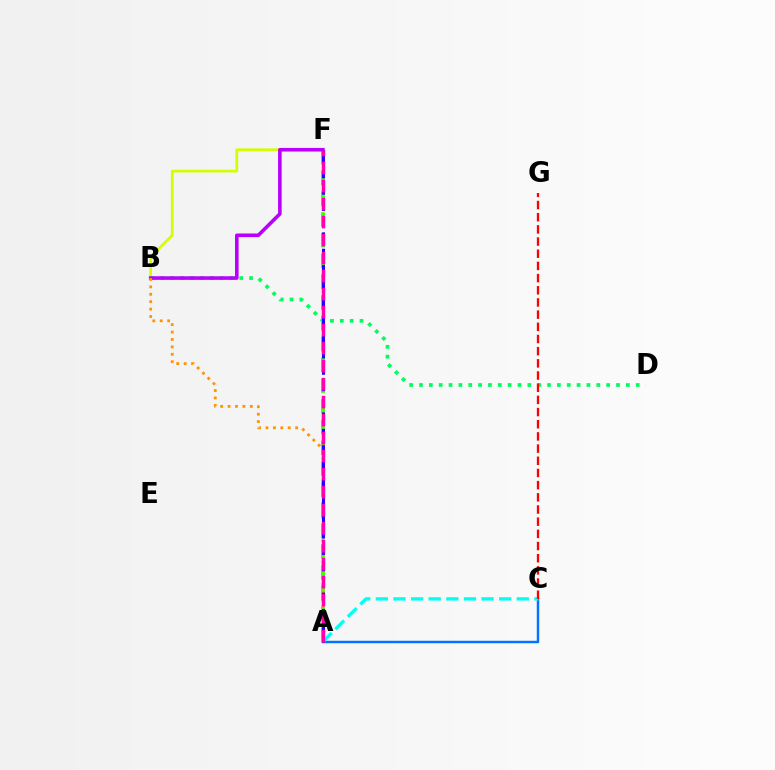{('B', 'F'): [{'color': '#d1ff00', 'line_style': 'solid', 'thickness': 1.94}, {'color': '#b900ff', 'line_style': 'solid', 'thickness': 2.58}], ('A', 'C'): [{'color': '#0074ff', 'line_style': 'solid', 'thickness': 1.77}, {'color': '#00fff6', 'line_style': 'dashed', 'thickness': 2.39}], ('B', 'D'): [{'color': '#00ff5c', 'line_style': 'dotted', 'thickness': 2.68}], ('A', 'F'): [{'color': '#3dff00', 'line_style': 'dashed', 'thickness': 2.82}, {'color': '#2500ff', 'line_style': 'dashed', 'thickness': 2.22}, {'color': '#ff00ac', 'line_style': 'dashed', 'thickness': 2.45}], ('A', 'B'): [{'color': '#ff9400', 'line_style': 'dotted', 'thickness': 2.01}], ('C', 'G'): [{'color': '#ff0000', 'line_style': 'dashed', 'thickness': 1.65}]}